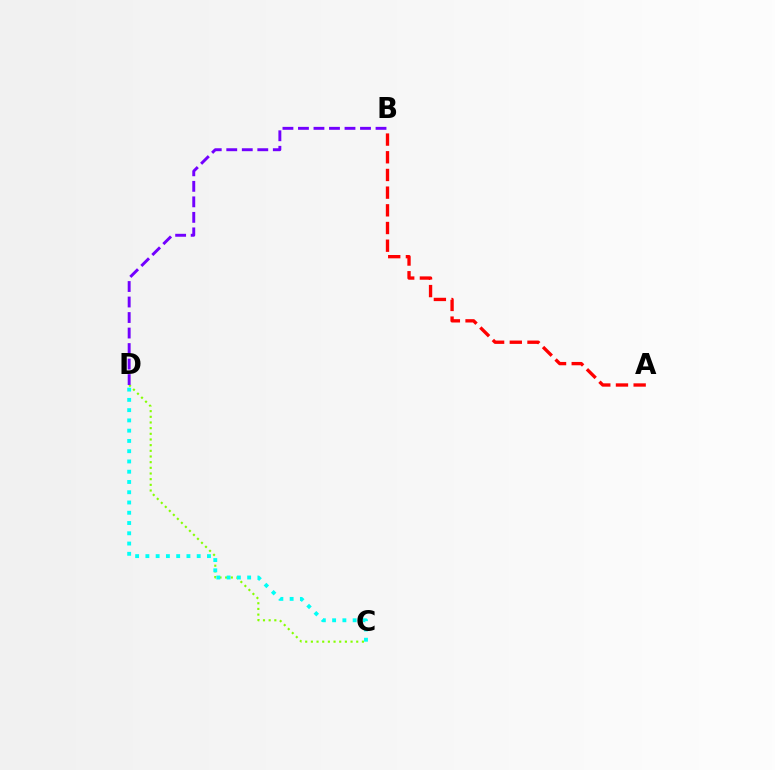{('A', 'B'): [{'color': '#ff0000', 'line_style': 'dashed', 'thickness': 2.4}], ('C', 'D'): [{'color': '#84ff00', 'line_style': 'dotted', 'thickness': 1.54}, {'color': '#00fff6', 'line_style': 'dotted', 'thickness': 2.79}], ('B', 'D'): [{'color': '#7200ff', 'line_style': 'dashed', 'thickness': 2.11}]}